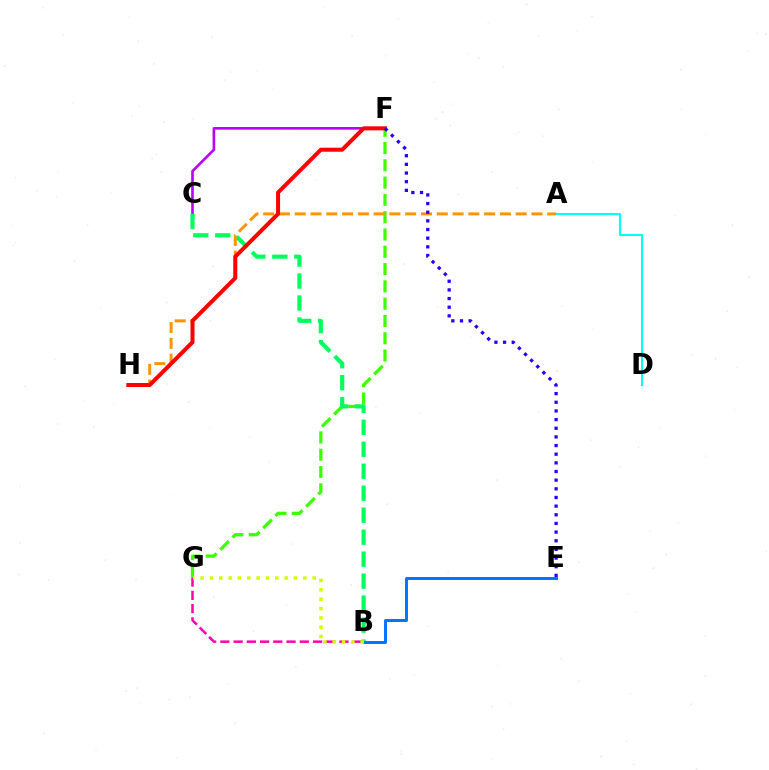{('F', 'G'): [{'color': '#3dff00', 'line_style': 'dashed', 'thickness': 2.35}], ('C', 'F'): [{'color': '#b900ff', 'line_style': 'solid', 'thickness': 1.9}], ('A', 'D'): [{'color': '#00fff6', 'line_style': 'solid', 'thickness': 1.5}], ('B', 'C'): [{'color': '#00ff5c', 'line_style': 'dashed', 'thickness': 2.99}], ('B', 'E'): [{'color': '#0074ff', 'line_style': 'solid', 'thickness': 2.12}], ('A', 'H'): [{'color': '#ff9400', 'line_style': 'dashed', 'thickness': 2.14}], ('B', 'G'): [{'color': '#ff00ac', 'line_style': 'dashed', 'thickness': 1.8}, {'color': '#d1ff00', 'line_style': 'dotted', 'thickness': 2.54}], ('F', 'H'): [{'color': '#ff0000', 'line_style': 'solid', 'thickness': 2.89}], ('E', 'F'): [{'color': '#2500ff', 'line_style': 'dotted', 'thickness': 2.35}]}